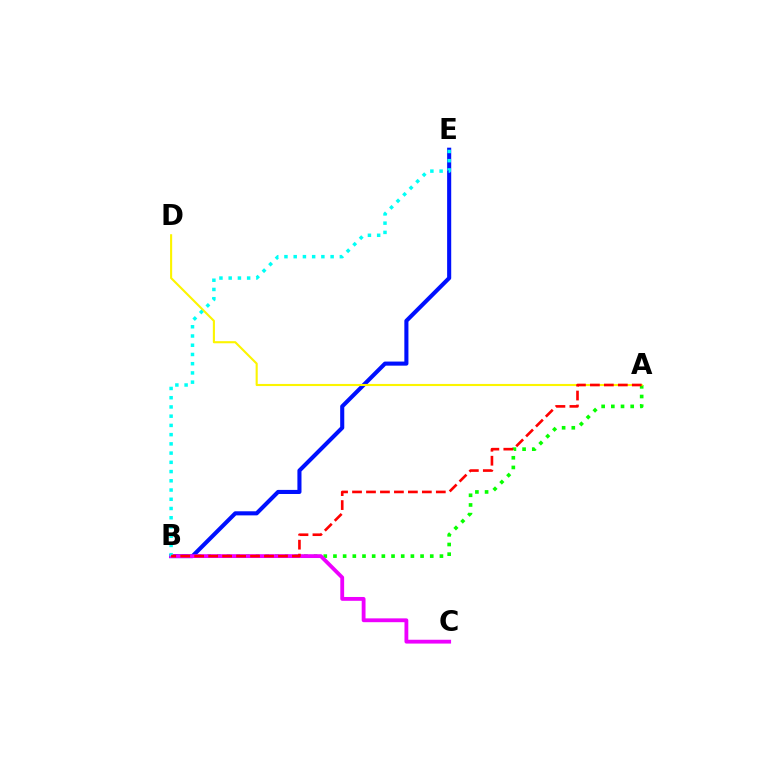{('B', 'E'): [{'color': '#0010ff', 'line_style': 'solid', 'thickness': 2.94}, {'color': '#00fff6', 'line_style': 'dotted', 'thickness': 2.51}], ('A', 'B'): [{'color': '#08ff00', 'line_style': 'dotted', 'thickness': 2.63}, {'color': '#ff0000', 'line_style': 'dashed', 'thickness': 1.9}], ('A', 'D'): [{'color': '#fcf500', 'line_style': 'solid', 'thickness': 1.52}], ('B', 'C'): [{'color': '#ee00ff', 'line_style': 'solid', 'thickness': 2.75}]}